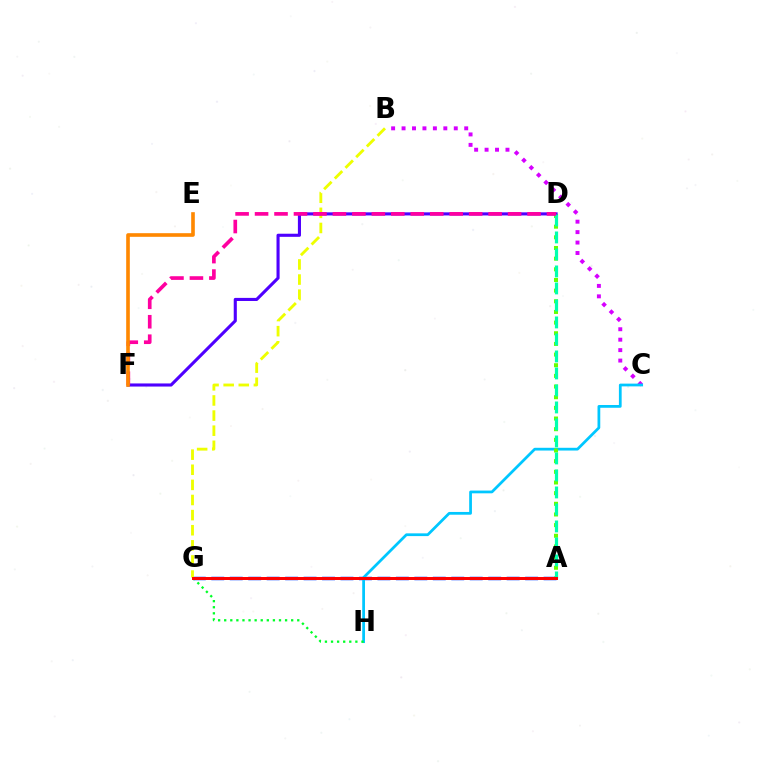{('B', 'C'): [{'color': '#d600ff', 'line_style': 'dotted', 'thickness': 2.84}], ('A', 'G'): [{'color': '#003fff', 'line_style': 'dashed', 'thickness': 2.51}, {'color': '#ff0000', 'line_style': 'solid', 'thickness': 2.15}], ('B', 'G'): [{'color': '#eeff00', 'line_style': 'dashed', 'thickness': 2.05}], ('C', 'H'): [{'color': '#00c7ff', 'line_style': 'solid', 'thickness': 1.98}], ('A', 'D'): [{'color': '#66ff00', 'line_style': 'dotted', 'thickness': 2.9}, {'color': '#00ffaf', 'line_style': 'dashed', 'thickness': 2.31}], ('D', 'F'): [{'color': '#4f00ff', 'line_style': 'solid', 'thickness': 2.23}, {'color': '#ff00a0', 'line_style': 'dashed', 'thickness': 2.64}], ('E', 'F'): [{'color': '#ff8800', 'line_style': 'solid', 'thickness': 2.61}], ('G', 'H'): [{'color': '#00ff27', 'line_style': 'dotted', 'thickness': 1.65}]}